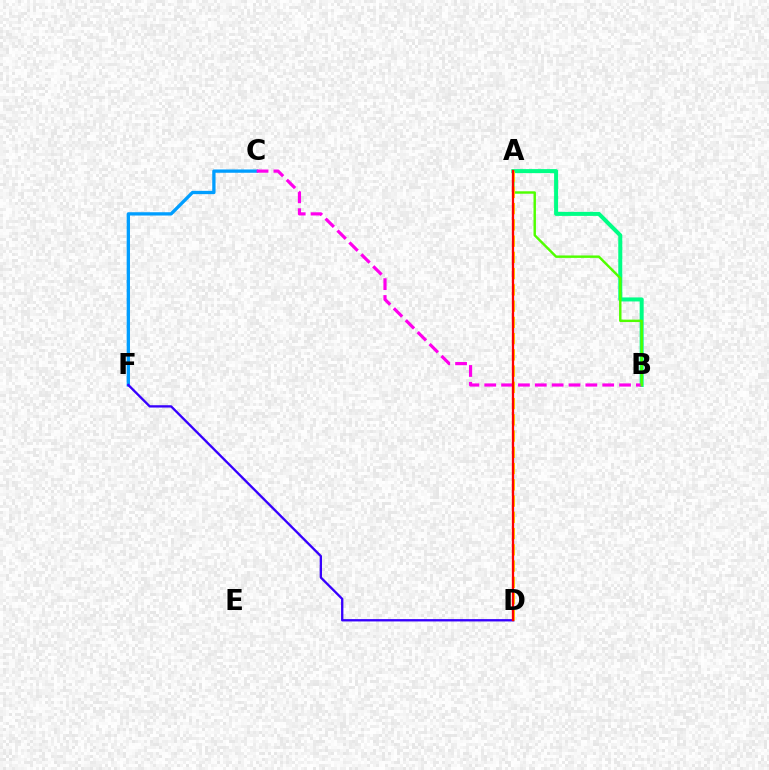{('C', 'F'): [{'color': '#009eff', 'line_style': 'solid', 'thickness': 2.38}], ('A', 'B'): [{'color': '#00ff86', 'line_style': 'solid', 'thickness': 2.89}, {'color': '#4fff00', 'line_style': 'solid', 'thickness': 1.75}], ('B', 'C'): [{'color': '#ff00ed', 'line_style': 'dashed', 'thickness': 2.29}], ('D', 'F'): [{'color': '#3700ff', 'line_style': 'solid', 'thickness': 1.67}], ('A', 'D'): [{'color': '#ffd500', 'line_style': 'dashed', 'thickness': 2.21}, {'color': '#ff0000', 'line_style': 'solid', 'thickness': 1.66}]}